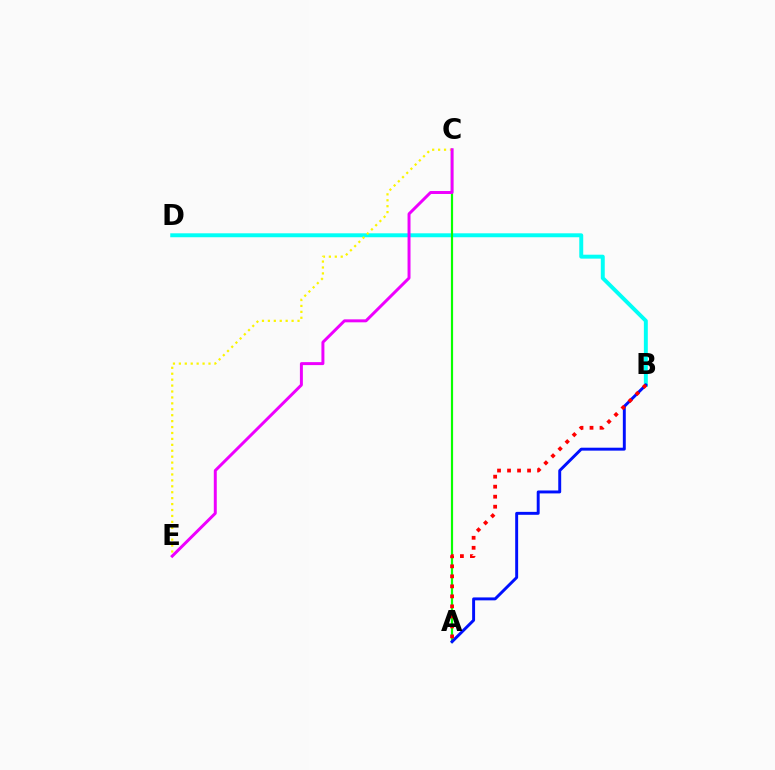{('B', 'D'): [{'color': '#00fff6', 'line_style': 'solid', 'thickness': 2.83}], ('A', 'C'): [{'color': '#08ff00', 'line_style': 'solid', 'thickness': 1.58}], ('C', 'E'): [{'color': '#fcf500', 'line_style': 'dotted', 'thickness': 1.61}, {'color': '#ee00ff', 'line_style': 'solid', 'thickness': 2.14}], ('A', 'B'): [{'color': '#0010ff', 'line_style': 'solid', 'thickness': 2.11}, {'color': '#ff0000', 'line_style': 'dotted', 'thickness': 2.72}]}